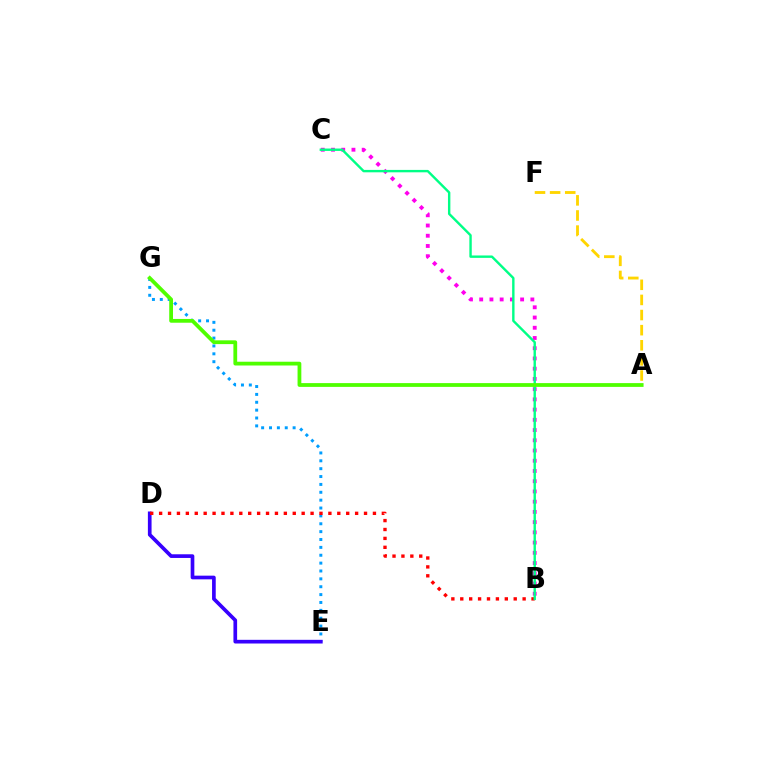{('B', 'C'): [{'color': '#ff00ed', 'line_style': 'dotted', 'thickness': 2.78}, {'color': '#00ff86', 'line_style': 'solid', 'thickness': 1.73}], ('A', 'F'): [{'color': '#ffd500', 'line_style': 'dashed', 'thickness': 2.05}], ('E', 'G'): [{'color': '#009eff', 'line_style': 'dotted', 'thickness': 2.14}], ('D', 'E'): [{'color': '#3700ff', 'line_style': 'solid', 'thickness': 2.65}], ('B', 'D'): [{'color': '#ff0000', 'line_style': 'dotted', 'thickness': 2.42}], ('A', 'G'): [{'color': '#4fff00', 'line_style': 'solid', 'thickness': 2.72}]}